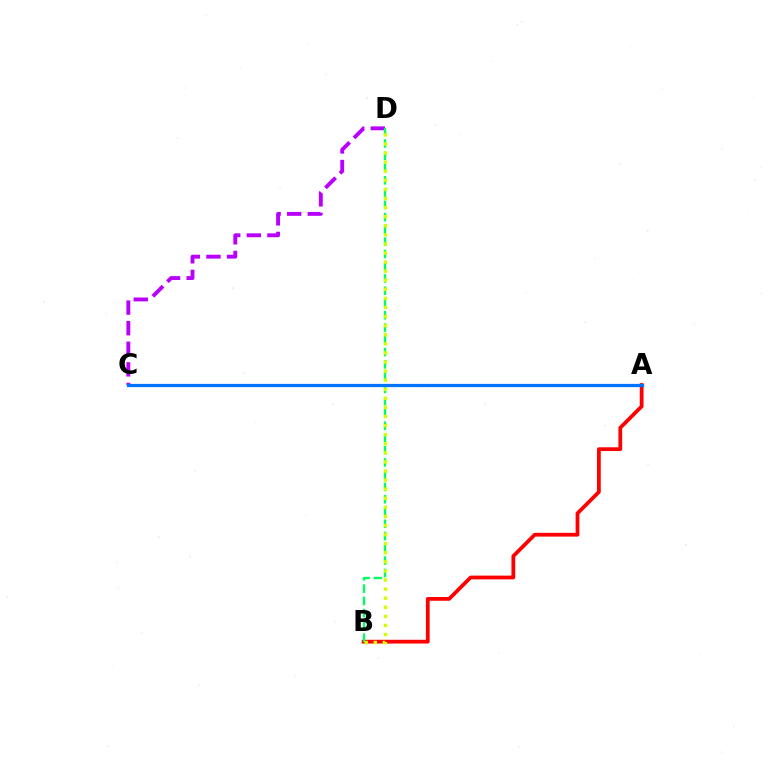{('C', 'D'): [{'color': '#b900ff', 'line_style': 'dashed', 'thickness': 2.8}], ('A', 'B'): [{'color': '#ff0000', 'line_style': 'solid', 'thickness': 2.71}], ('B', 'D'): [{'color': '#00ff5c', 'line_style': 'dashed', 'thickness': 1.67}, {'color': '#d1ff00', 'line_style': 'dotted', 'thickness': 2.47}], ('A', 'C'): [{'color': '#0074ff', 'line_style': 'solid', 'thickness': 2.33}]}